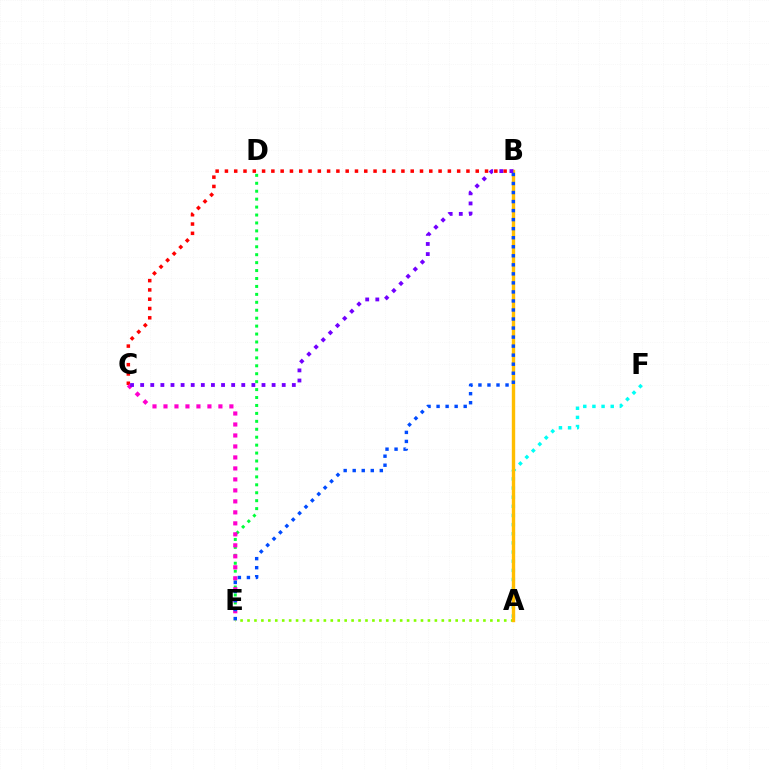{('B', 'C'): [{'color': '#ff0000', 'line_style': 'dotted', 'thickness': 2.52}, {'color': '#7200ff', 'line_style': 'dotted', 'thickness': 2.75}], ('D', 'E'): [{'color': '#00ff39', 'line_style': 'dotted', 'thickness': 2.16}], ('A', 'F'): [{'color': '#00fff6', 'line_style': 'dotted', 'thickness': 2.48}], ('C', 'E'): [{'color': '#ff00cf', 'line_style': 'dotted', 'thickness': 2.98}], ('A', 'E'): [{'color': '#84ff00', 'line_style': 'dotted', 'thickness': 1.89}], ('A', 'B'): [{'color': '#ffbd00', 'line_style': 'solid', 'thickness': 2.44}], ('B', 'E'): [{'color': '#004bff', 'line_style': 'dotted', 'thickness': 2.45}]}